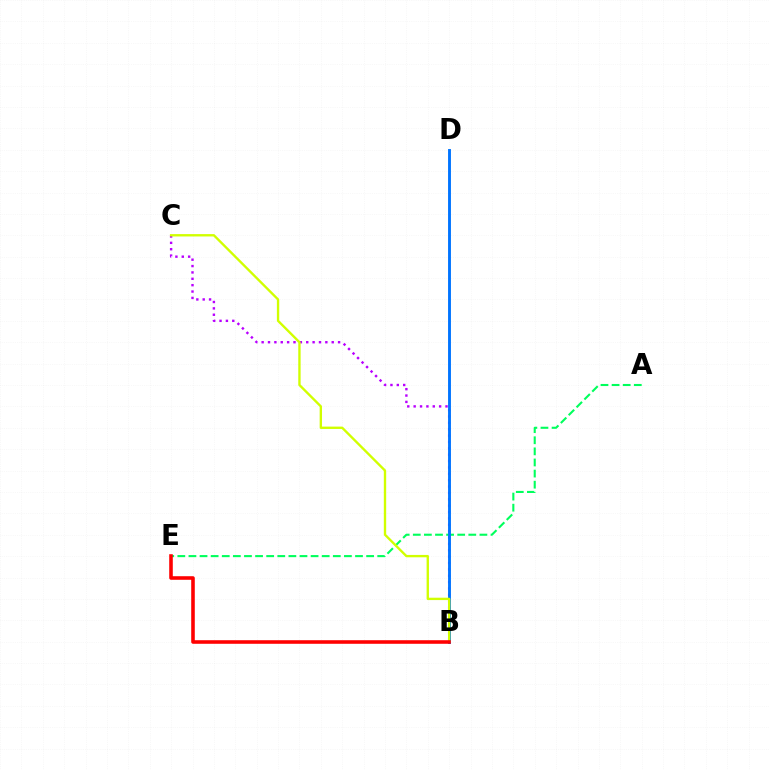{('B', 'C'): [{'color': '#b900ff', 'line_style': 'dotted', 'thickness': 1.73}, {'color': '#d1ff00', 'line_style': 'solid', 'thickness': 1.7}], ('A', 'E'): [{'color': '#00ff5c', 'line_style': 'dashed', 'thickness': 1.51}], ('B', 'D'): [{'color': '#0074ff', 'line_style': 'solid', 'thickness': 2.08}], ('B', 'E'): [{'color': '#ff0000', 'line_style': 'solid', 'thickness': 2.58}]}